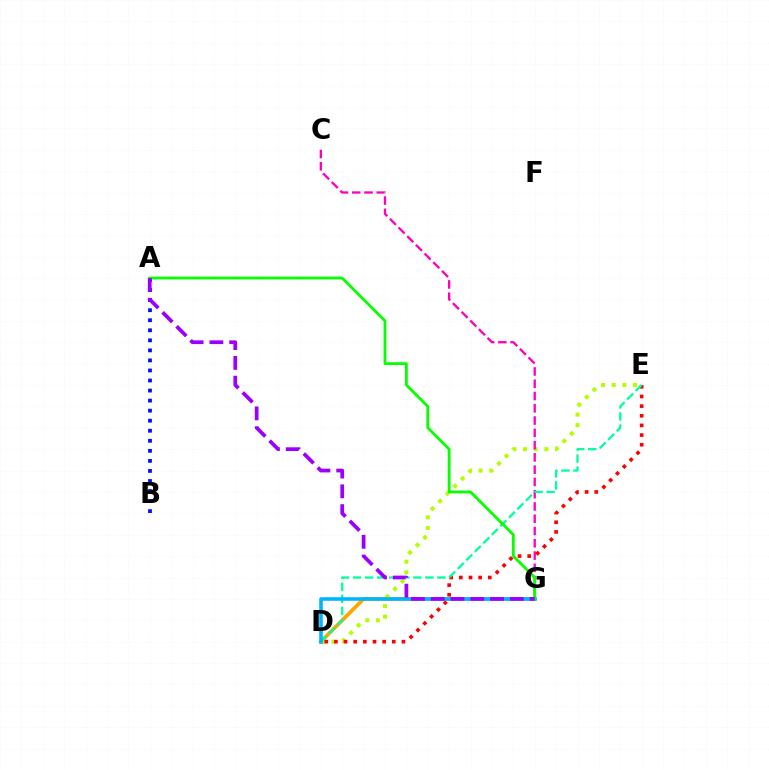{('D', 'G'): [{'color': '#ffa500', 'line_style': 'solid', 'thickness': 2.7}, {'color': '#00b5ff', 'line_style': 'solid', 'thickness': 2.58}], ('D', 'E'): [{'color': '#b3ff00', 'line_style': 'dotted', 'thickness': 2.89}, {'color': '#ff0000', 'line_style': 'dotted', 'thickness': 2.62}, {'color': '#00ff9d', 'line_style': 'dashed', 'thickness': 1.64}], ('C', 'G'): [{'color': '#ff00bd', 'line_style': 'dashed', 'thickness': 1.67}], ('A', 'B'): [{'color': '#0010ff', 'line_style': 'dotted', 'thickness': 2.73}], ('A', 'G'): [{'color': '#08ff00', 'line_style': 'solid', 'thickness': 2.02}, {'color': '#9b00ff', 'line_style': 'dashed', 'thickness': 2.69}]}